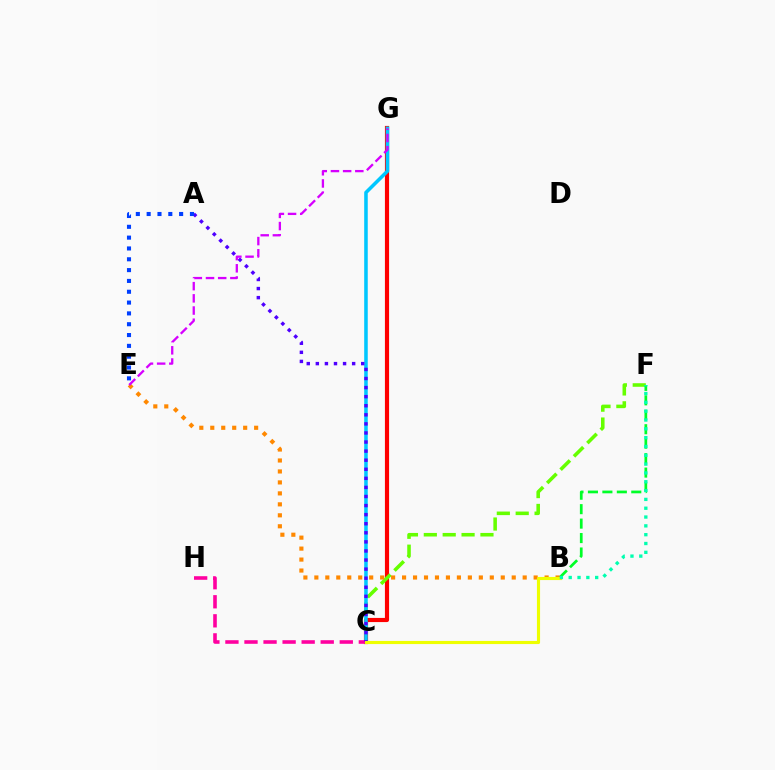{('C', 'G'): [{'color': '#ff0000', 'line_style': 'solid', 'thickness': 2.99}, {'color': '#00c7ff', 'line_style': 'solid', 'thickness': 2.55}], ('C', 'F'): [{'color': '#66ff00', 'line_style': 'dashed', 'thickness': 2.56}], ('C', 'H'): [{'color': '#ff00a0', 'line_style': 'dashed', 'thickness': 2.59}], ('B', 'F'): [{'color': '#00ff27', 'line_style': 'dashed', 'thickness': 1.96}, {'color': '#00ffaf', 'line_style': 'dotted', 'thickness': 2.4}], ('A', 'C'): [{'color': '#4f00ff', 'line_style': 'dotted', 'thickness': 2.47}], ('A', 'E'): [{'color': '#003fff', 'line_style': 'dotted', 'thickness': 2.94}], ('B', 'E'): [{'color': '#ff8800', 'line_style': 'dotted', 'thickness': 2.98}], ('E', 'G'): [{'color': '#d600ff', 'line_style': 'dashed', 'thickness': 1.66}], ('B', 'C'): [{'color': '#eeff00', 'line_style': 'solid', 'thickness': 2.26}]}